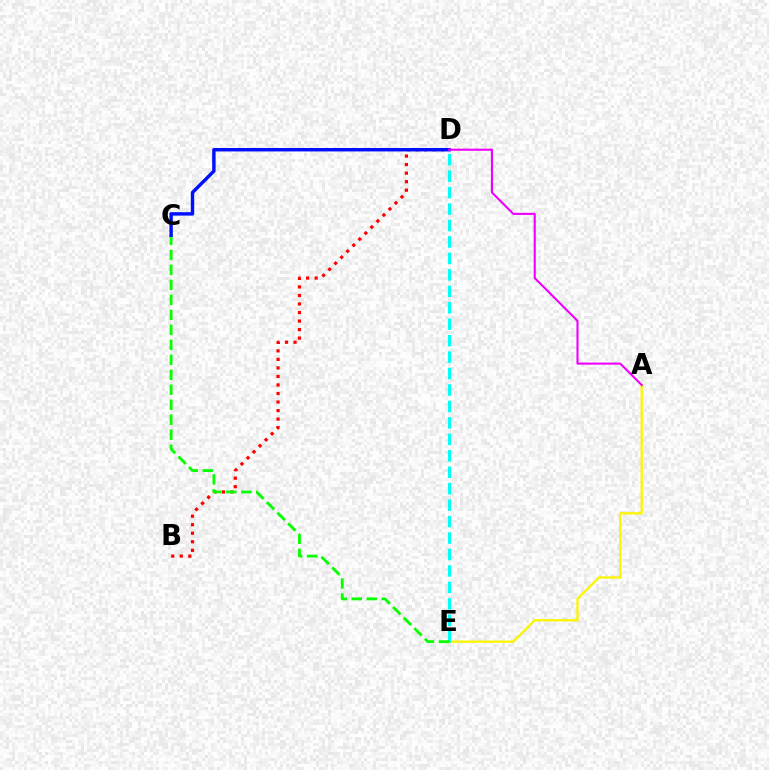{('A', 'E'): [{'color': '#fcf500', 'line_style': 'solid', 'thickness': 1.66}], ('D', 'E'): [{'color': '#00fff6', 'line_style': 'dashed', 'thickness': 2.23}], ('B', 'D'): [{'color': '#ff0000', 'line_style': 'dotted', 'thickness': 2.32}], ('C', 'E'): [{'color': '#08ff00', 'line_style': 'dashed', 'thickness': 2.04}], ('C', 'D'): [{'color': '#0010ff', 'line_style': 'solid', 'thickness': 2.47}], ('A', 'D'): [{'color': '#ee00ff', 'line_style': 'solid', 'thickness': 1.52}]}